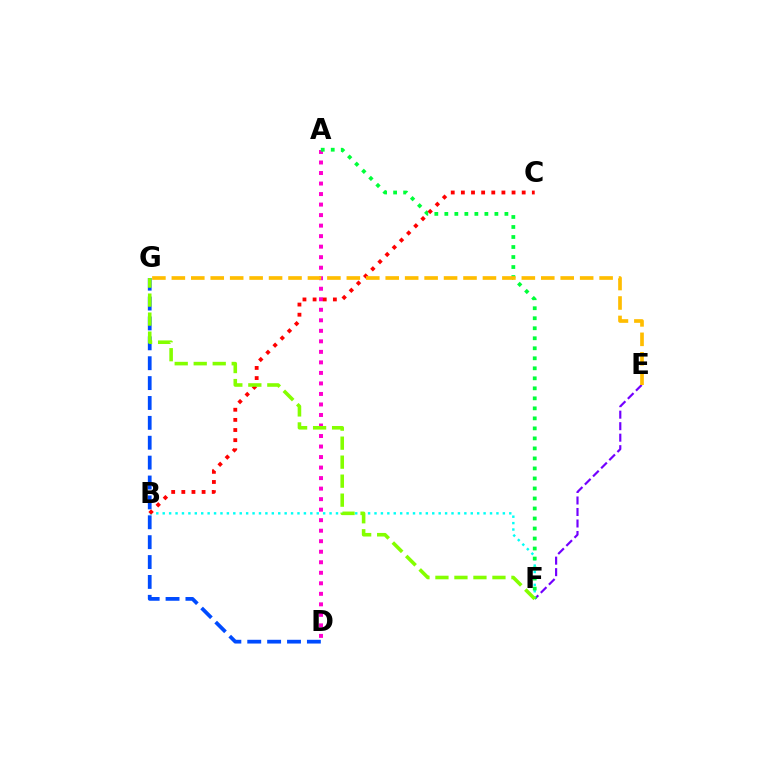{('E', 'F'): [{'color': '#7200ff', 'line_style': 'dashed', 'thickness': 1.56}], ('B', 'F'): [{'color': '#00fff6', 'line_style': 'dotted', 'thickness': 1.74}], ('A', 'D'): [{'color': '#ff00cf', 'line_style': 'dotted', 'thickness': 2.86}], ('A', 'F'): [{'color': '#00ff39', 'line_style': 'dotted', 'thickness': 2.72}], ('D', 'G'): [{'color': '#004bff', 'line_style': 'dashed', 'thickness': 2.7}], ('B', 'C'): [{'color': '#ff0000', 'line_style': 'dotted', 'thickness': 2.75}], ('E', 'G'): [{'color': '#ffbd00', 'line_style': 'dashed', 'thickness': 2.64}], ('F', 'G'): [{'color': '#84ff00', 'line_style': 'dashed', 'thickness': 2.58}]}